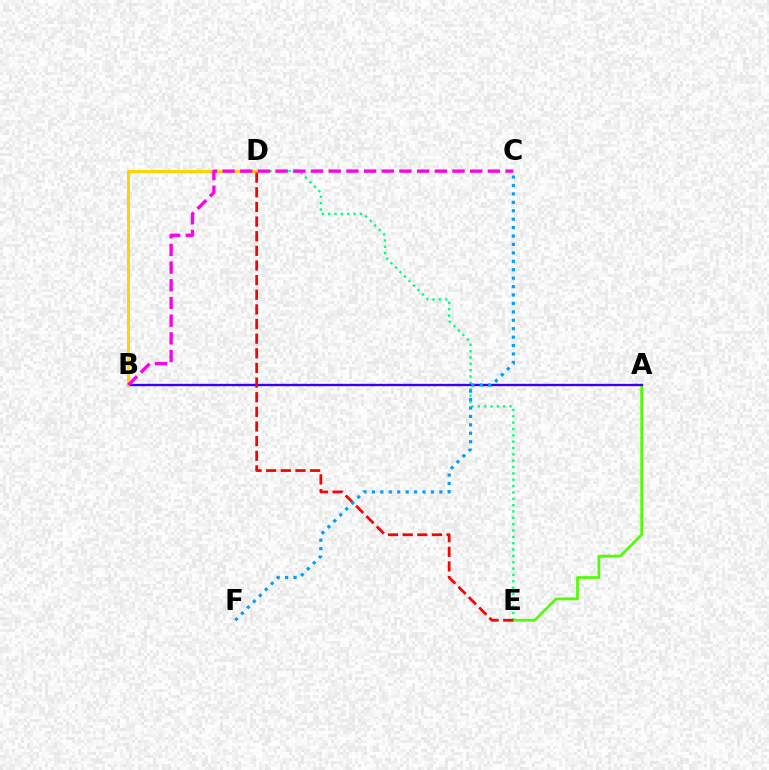{('D', 'E'): [{'color': '#00ff86', 'line_style': 'dotted', 'thickness': 1.72}, {'color': '#ff0000', 'line_style': 'dashed', 'thickness': 1.99}], ('A', 'E'): [{'color': '#4fff00', 'line_style': 'solid', 'thickness': 1.94}], ('A', 'B'): [{'color': '#3700ff', 'line_style': 'solid', 'thickness': 1.67}], ('B', 'D'): [{'color': '#ffd500', 'line_style': 'solid', 'thickness': 2.19}], ('B', 'C'): [{'color': '#ff00ed', 'line_style': 'dashed', 'thickness': 2.4}], ('C', 'F'): [{'color': '#009eff', 'line_style': 'dotted', 'thickness': 2.29}]}